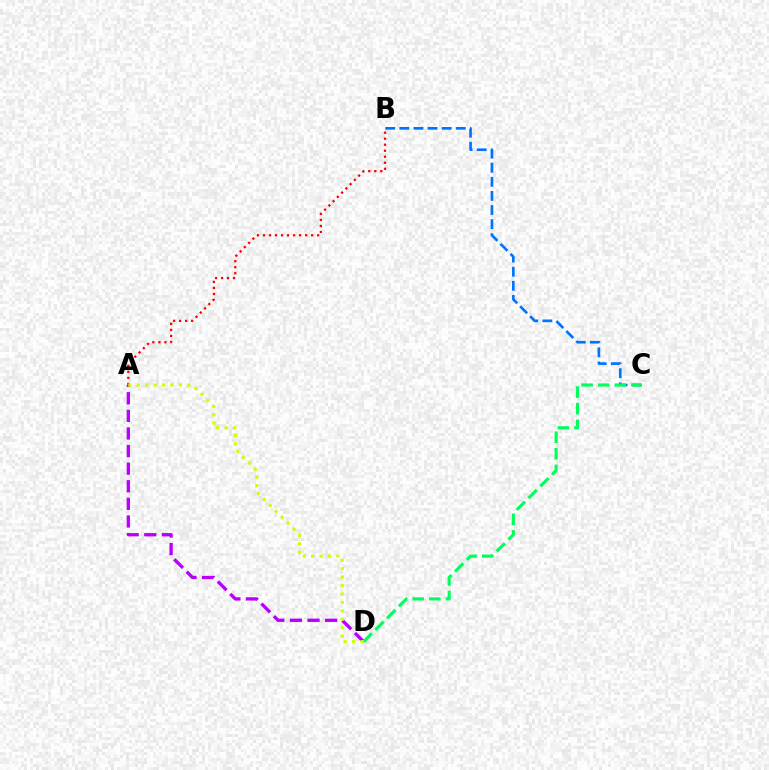{('B', 'C'): [{'color': '#0074ff', 'line_style': 'dashed', 'thickness': 1.92}], ('A', 'B'): [{'color': '#ff0000', 'line_style': 'dotted', 'thickness': 1.63}], ('A', 'D'): [{'color': '#b900ff', 'line_style': 'dashed', 'thickness': 2.39}, {'color': '#d1ff00', 'line_style': 'dotted', 'thickness': 2.29}], ('C', 'D'): [{'color': '#00ff5c', 'line_style': 'dashed', 'thickness': 2.26}]}